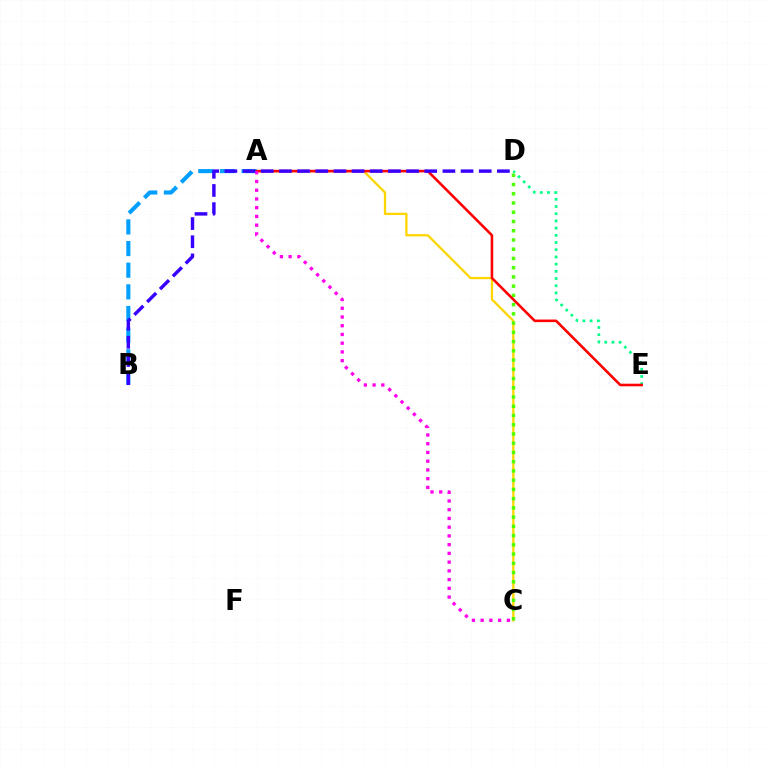{('A', 'C'): [{'color': '#ffd500', 'line_style': 'solid', 'thickness': 1.65}, {'color': '#ff00ed', 'line_style': 'dotted', 'thickness': 2.37}], ('A', 'B'): [{'color': '#009eff', 'line_style': 'dashed', 'thickness': 2.94}], ('C', 'D'): [{'color': '#4fff00', 'line_style': 'dotted', 'thickness': 2.51}], ('D', 'E'): [{'color': '#00ff86', 'line_style': 'dotted', 'thickness': 1.96}], ('A', 'E'): [{'color': '#ff0000', 'line_style': 'solid', 'thickness': 1.86}], ('B', 'D'): [{'color': '#3700ff', 'line_style': 'dashed', 'thickness': 2.47}]}